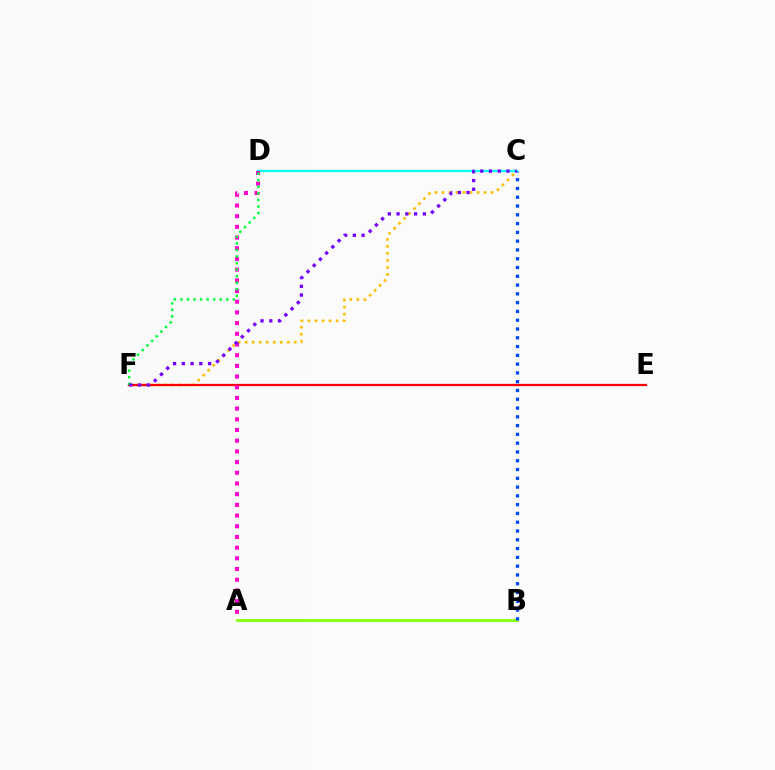{('C', 'F'): [{'color': '#ffbd00', 'line_style': 'dotted', 'thickness': 1.91}, {'color': '#7200ff', 'line_style': 'dotted', 'thickness': 2.38}], ('E', 'F'): [{'color': '#ff0000', 'line_style': 'solid', 'thickness': 1.63}], ('A', 'B'): [{'color': '#84ff00', 'line_style': 'solid', 'thickness': 1.99}], ('C', 'D'): [{'color': '#00fff6', 'line_style': 'solid', 'thickness': 1.64}], ('A', 'D'): [{'color': '#ff00cf', 'line_style': 'dotted', 'thickness': 2.91}], ('D', 'F'): [{'color': '#00ff39', 'line_style': 'dotted', 'thickness': 1.78}], ('B', 'C'): [{'color': '#004bff', 'line_style': 'dotted', 'thickness': 2.39}]}